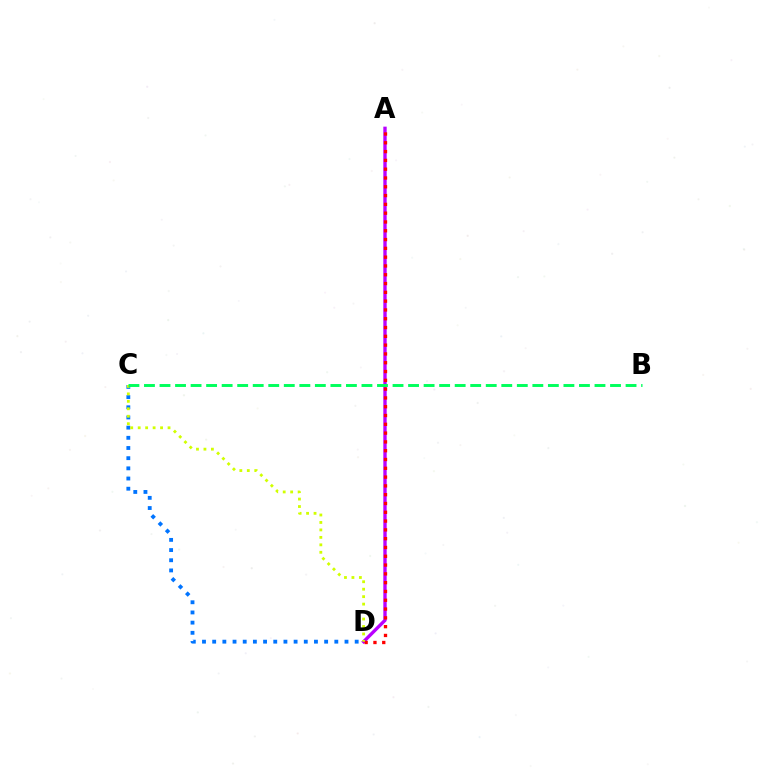{('A', 'D'): [{'color': '#b900ff', 'line_style': 'solid', 'thickness': 2.42}, {'color': '#ff0000', 'line_style': 'dotted', 'thickness': 2.39}], ('C', 'D'): [{'color': '#0074ff', 'line_style': 'dotted', 'thickness': 2.77}, {'color': '#d1ff00', 'line_style': 'dotted', 'thickness': 2.03}], ('B', 'C'): [{'color': '#00ff5c', 'line_style': 'dashed', 'thickness': 2.11}]}